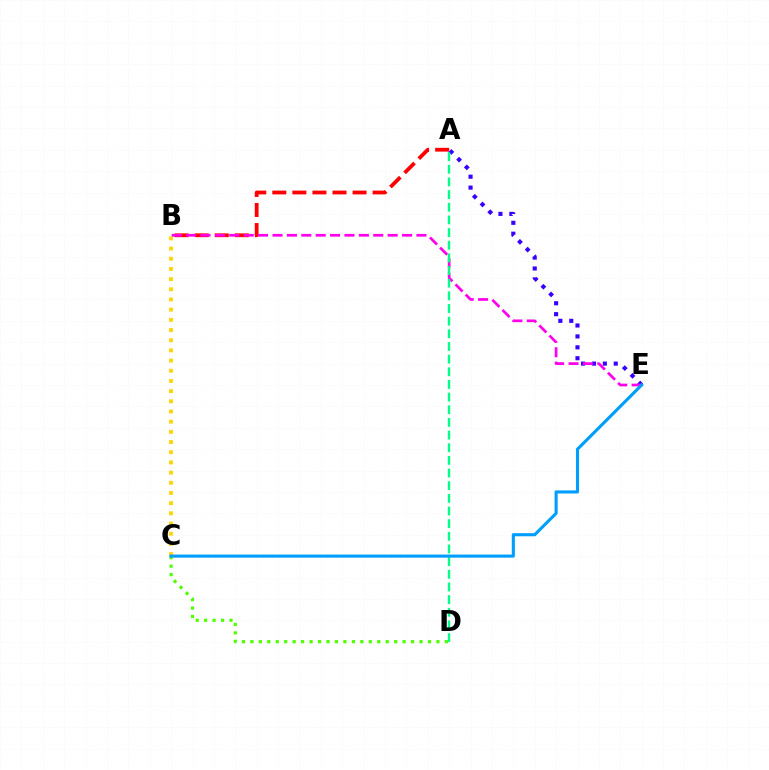{('B', 'C'): [{'color': '#ffd500', 'line_style': 'dotted', 'thickness': 2.77}], ('A', 'B'): [{'color': '#ff0000', 'line_style': 'dashed', 'thickness': 2.73}], ('A', 'E'): [{'color': '#3700ff', 'line_style': 'dotted', 'thickness': 2.96}], ('B', 'E'): [{'color': '#ff00ed', 'line_style': 'dashed', 'thickness': 1.96}], ('C', 'D'): [{'color': '#4fff00', 'line_style': 'dotted', 'thickness': 2.3}], ('A', 'D'): [{'color': '#00ff86', 'line_style': 'dashed', 'thickness': 1.72}], ('C', 'E'): [{'color': '#009eff', 'line_style': 'solid', 'thickness': 2.23}]}